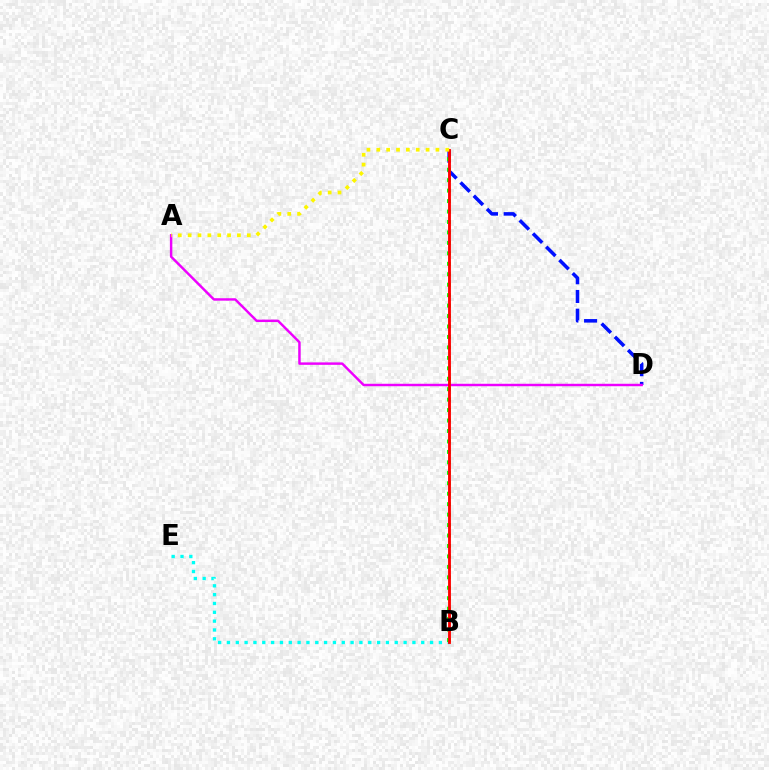{('C', 'D'): [{'color': '#0010ff', 'line_style': 'dashed', 'thickness': 2.54}], ('B', 'E'): [{'color': '#00fff6', 'line_style': 'dotted', 'thickness': 2.4}], ('B', 'C'): [{'color': '#08ff00', 'line_style': 'dotted', 'thickness': 2.84}, {'color': '#ff0000', 'line_style': 'solid', 'thickness': 2.06}], ('A', 'D'): [{'color': '#ee00ff', 'line_style': 'solid', 'thickness': 1.76}], ('A', 'C'): [{'color': '#fcf500', 'line_style': 'dotted', 'thickness': 2.68}]}